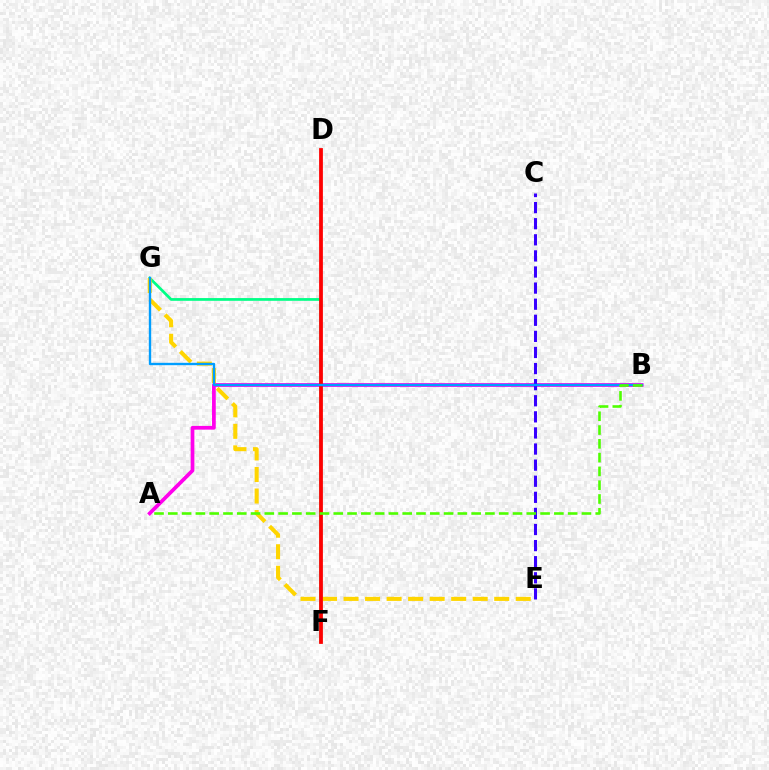{('F', 'G'): [{'color': '#00ff86', 'line_style': 'solid', 'thickness': 1.97}], ('A', 'B'): [{'color': '#ff00ed', 'line_style': 'solid', 'thickness': 2.68}, {'color': '#4fff00', 'line_style': 'dashed', 'thickness': 1.87}], ('C', 'E'): [{'color': '#3700ff', 'line_style': 'dashed', 'thickness': 2.19}], ('E', 'G'): [{'color': '#ffd500', 'line_style': 'dashed', 'thickness': 2.92}], ('D', 'F'): [{'color': '#ff0000', 'line_style': 'solid', 'thickness': 2.72}], ('B', 'G'): [{'color': '#009eff', 'line_style': 'solid', 'thickness': 1.7}]}